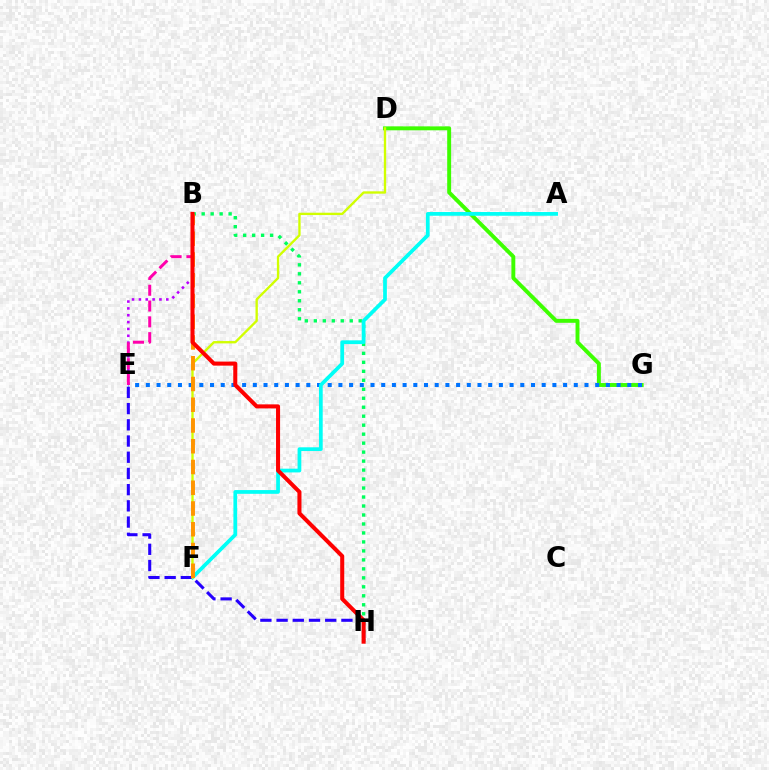{('D', 'G'): [{'color': '#3dff00', 'line_style': 'solid', 'thickness': 2.83}], ('B', 'E'): [{'color': '#b900ff', 'line_style': 'dotted', 'thickness': 1.86}, {'color': '#ff00ac', 'line_style': 'dashed', 'thickness': 2.15}], ('E', 'G'): [{'color': '#0074ff', 'line_style': 'dotted', 'thickness': 2.91}], ('B', 'H'): [{'color': '#00ff5c', 'line_style': 'dotted', 'thickness': 2.44}, {'color': '#ff0000', 'line_style': 'solid', 'thickness': 2.91}], ('A', 'F'): [{'color': '#00fff6', 'line_style': 'solid', 'thickness': 2.69}], ('E', 'H'): [{'color': '#2500ff', 'line_style': 'dashed', 'thickness': 2.2}], ('D', 'F'): [{'color': '#d1ff00', 'line_style': 'solid', 'thickness': 1.69}], ('B', 'F'): [{'color': '#ff9400', 'line_style': 'dashed', 'thickness': 2.82}]}